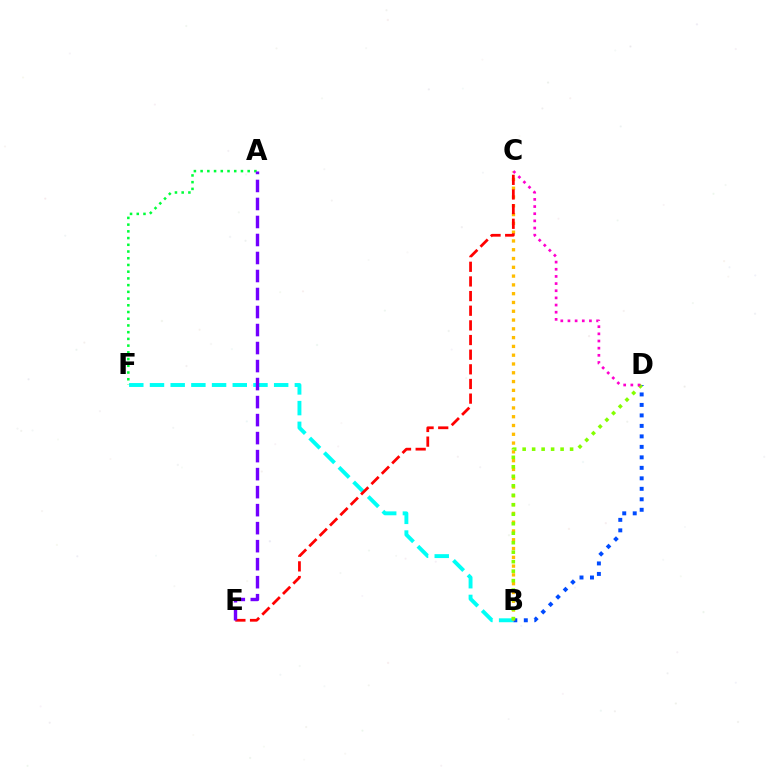{('B', 'D'): [{'color': '#004bff', 'line_style': 'dotted', 'thickness': 2.85}, {'color': '#84ff00', 'line_style': 'dotted', 'thickness': 2.58}], ('B', 'F'): [{'color': '#00fff6', 'line_style': 'dashed', 'thickness': 2.81}], ('B', 'C'): [{'color': '#ffbd00', 'line_style': 'dotted', 'thickness': 2.39}], ('C', 'E'): [{'color': '#ff0000', 'line_style': 'dashed', 'thickness': 1.99}], ('A', 'F'): [{'color': '#00ff39', 'line_style': 'dotted', 'thickness': 1.83}], ('C', 'D'): [{'color': '#ff00cf', 'line_style': 'dotted', 'thickness': 1.94}], ('A', 'E'): [{'color': '#7200ff', 'line_style': 'dashed', 'thickness': 2.45}]}